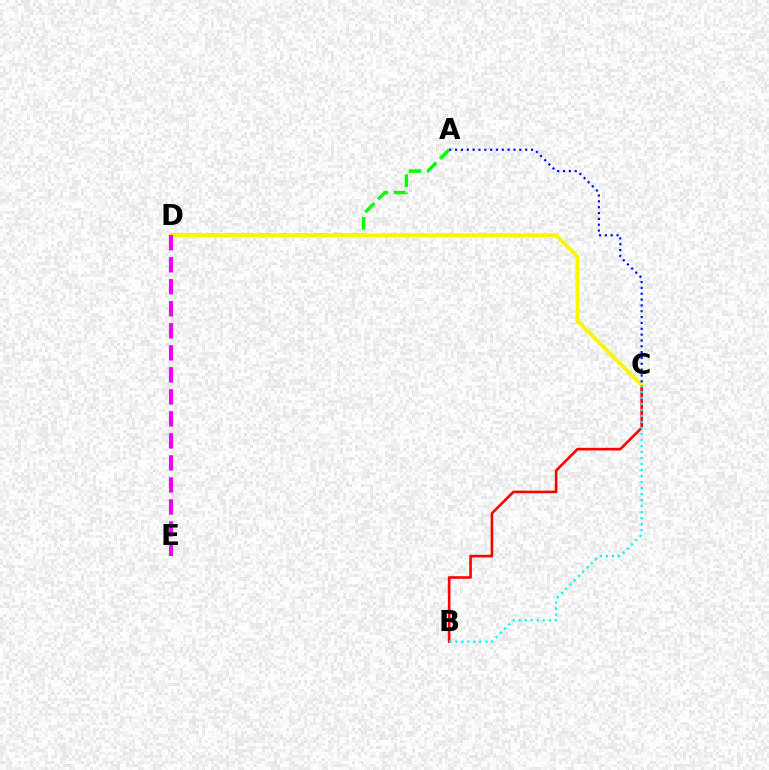{('B', 'C'): [{'color': '#ff0000', 'line_style': 'solid', 'thickness': 1.89}, {'color': '#00fff6', 'line_style': 'dotted', 'thickness': 1.63}], ('A', 'D'): [{'color': '#08ff00', 'line_style': 'dashed', 'thickness': 2.48}], ('C', 'D'): [{'color': '#fcf500', 'line_style': 'solid', 'thickness': 2.83}], ('A', 'C'): [{'color': '#0010ff', 'line_style': 'dotted', 'thickness': 1.59}], ('D', 'E'): [{'color': '#ee00ff', 'line_style': 'dashed', 'thickness': 2.99}]}